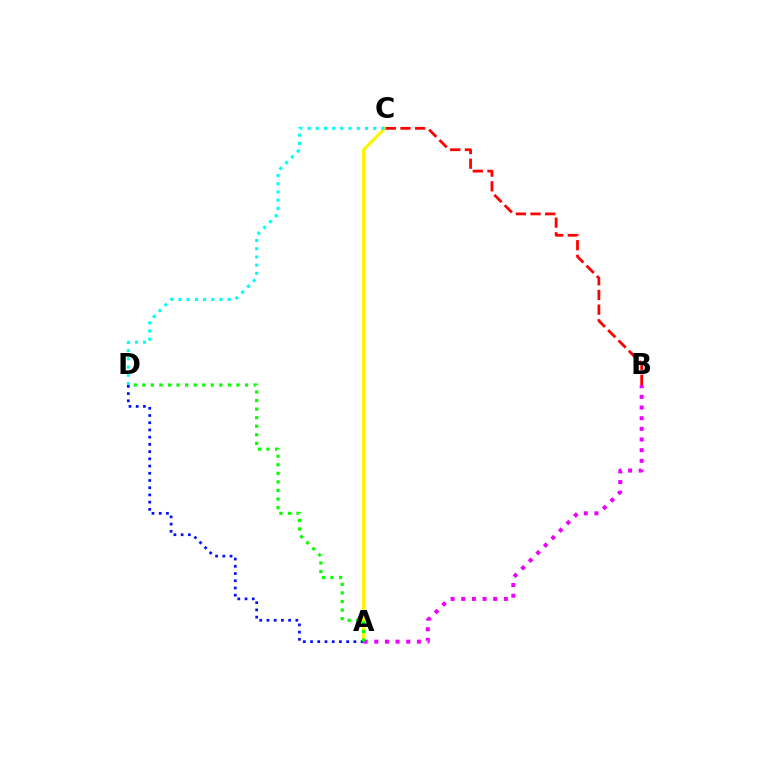{('A', 'C'): [{'color': '#fcf500', 'line_style': 'solid', 'thickness': 2.29}], ('C', 'D'): [{'color': '#00fff6', 'line_style': 'dotted', 'thickness': 2.23}], ('A', 'B'): [{'color': '#ee00ff', 'line_style': 'dotted', 'thickness': 2.9}], ('A', 'D'): [{'color': '#0010ff', 'line_style': 'dotted', 'thickness': 1.96}, {'color': '#08ff00', 'line_style': 'dotted', 'thickness': 2.33}], ('B', 'C'): [{'color': '#ff0000', 'line_style': 'dashed', 'thickness': 1.99}]}